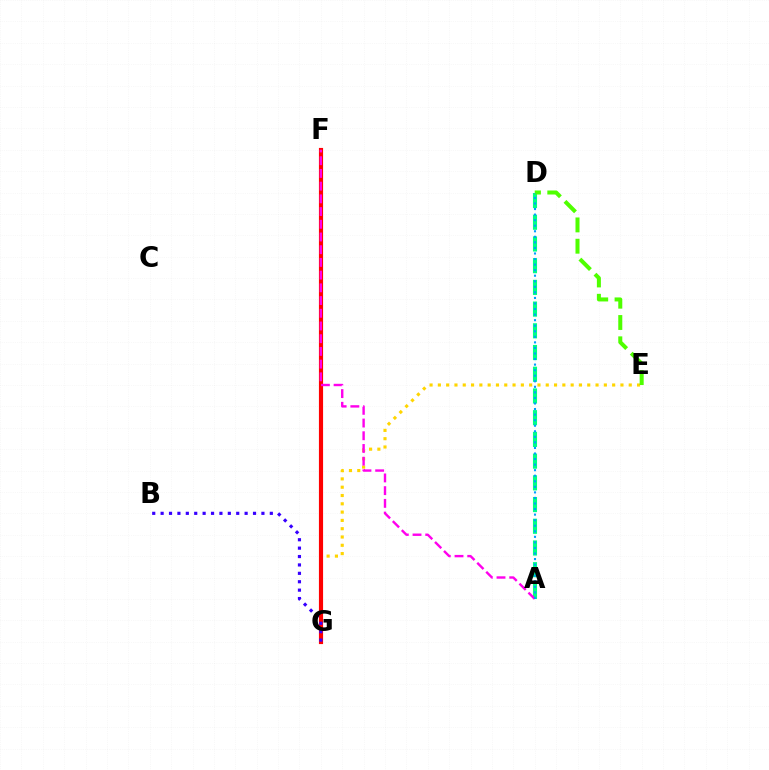{('E', 'G'): [{'color': '#ffd500', 'line_style': 'dotted', 'thickness': 2.25}], ('F', 'G'): [{'color': '#ff0000', 'line_style': 'solid', 'thickness': 2.99}], ('B', 'G'): [{'color': '#3700ff', 'line_style': 'dotted', 'thickness': 2.28}], ('A', 'D'): [{'color': '#00ff86', 'line_style': 'dashed', 'thickness': 2.95}, {'color': '#009eff', 'line_style': 'dotted', 'thickness': 1.51}], ('A', 'F'): [{'color': '#ff00ed', 'line_style': 'dashed', 'thickness': 1.73}], ('D', 'E'): [{'color': '#4fff00', 'line_style': 'dashed', 'thickness': 2.89}]}